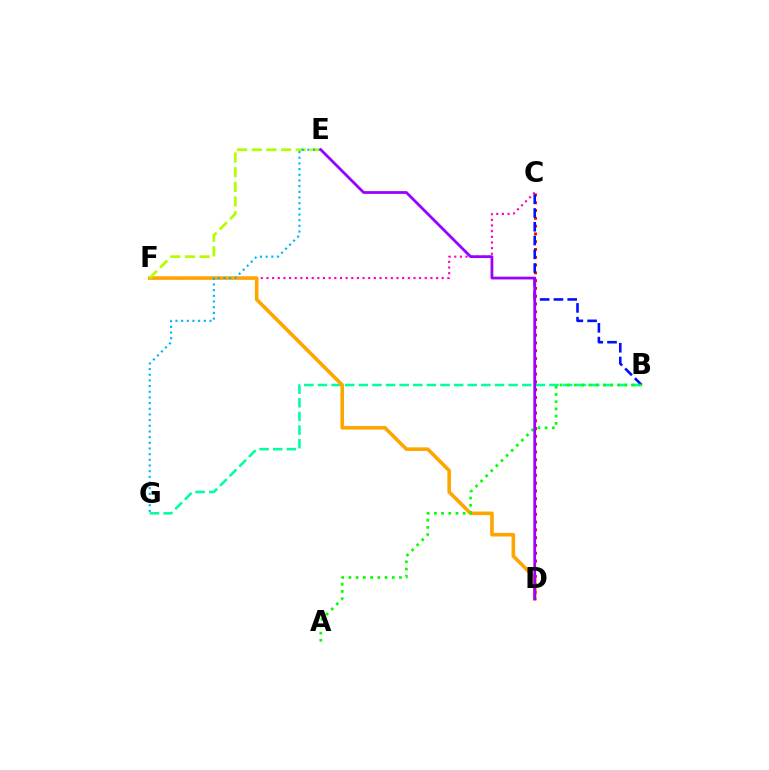{('C', 'F'): [{'color': '#ff00bd', 'line_style': 'dotted', 'thickness': 1.54}], ('C', 'D'): [{'color': '#ff0000', 'line_style': 'dotted', 'thickness': 2.12}], ('B', 'G'): [{'color': '#00ff9d', 'line_style': 'dashed', 'thickness': 1.85}], ('D', 'F'): [{'color': '#ffa500', 'line_style': 'solid', 'thickness': 2.58}], ('B', 'C'): [{'color': '#0010ff', 'line_style': 'dashed', 'thickness': 1.87}], ('E', 'F'): [{'color': '#b3ff00', 'line_style': 'dashed', 'thickness': 1.99}], ('A', 'B'): [{'color': '#08ff00', 'line_style': 'dotted', 'thickness': 1.96}], ('E', 'G'): [{'color': '#00b5ff', 'line_style': 'dotted', 'thickness': 1.54}], ('D', 'E'): [{'color': '#9b00ff', 'line_style': 'solid', 'thickness': 1.99}]}